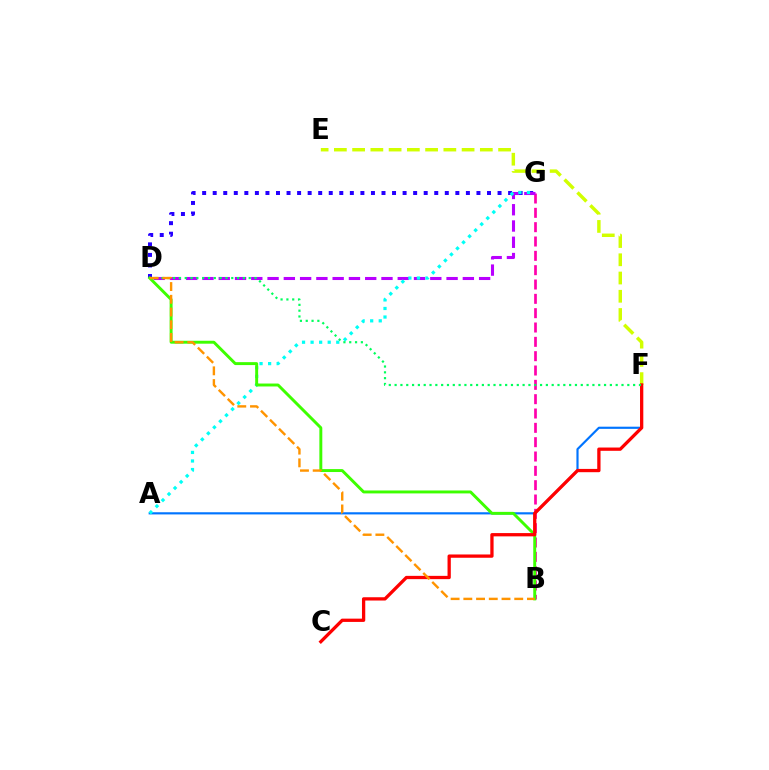{('A', 'F'): [{'color': '#0074ff', 'line_style': 'solid', 'thickness': 1.56}], ('B', 'G'): [{'color': '#ff00ac', 'line_style': 'dashed', 'thickness': 1.95}], ('E', 'F'): [{'color': '#d1ff00', 'line_style': 'dashed', 'thickness': 2.48}], ('D', 'G'): [{'color': '#2500ff', 'line_style': 'dotted', 'thickness': 2.87}, {'color': '#b900ff', 'line_style': 'dashed', 'thickness': 2.21}], ('A', 'G'): [{'color': '#00fff6', 'line_style': 'dotted', 'thickness': 2.32}], ('B', 'D'): [{'color': '#3dff00', 'line_style': 'solid', 'thickness': 2.11}, {'color': '#ff9400', 'line_style': 'dashed', 'thickness': 1.73}], ('C', 'F'): [{'color': '#ff0000', 'line_style': 'solid', 'thickness': 2.36}], ('D', 'F'): [{'color': '#00ff5c', 'line_style': 'dotted', 'thickness': 1.58}]}